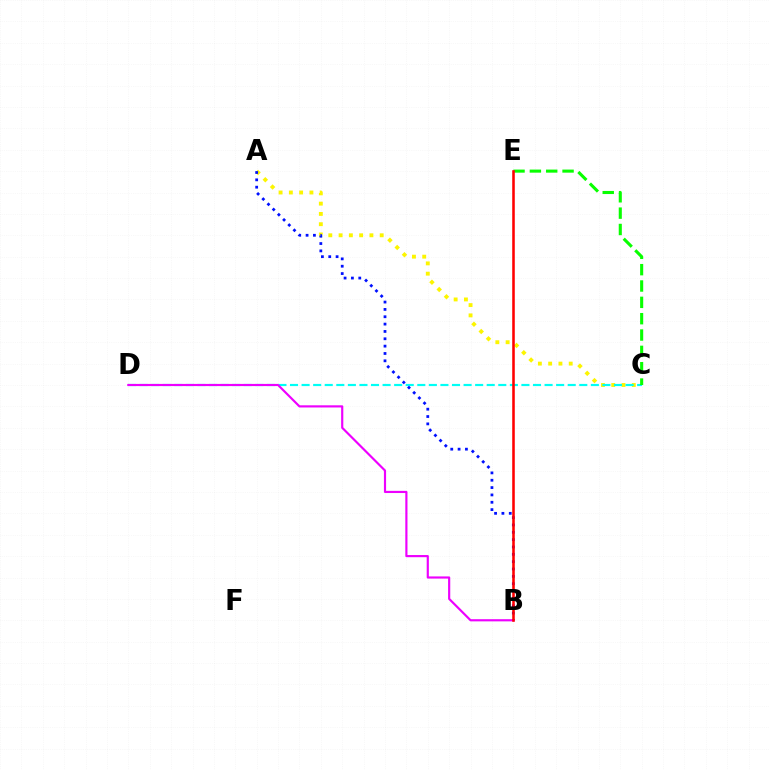{('A', 'C'): [{'color': '#fcf500', 'line_style': 'dotted', 'thickness': 2.79}], ('C', 'D'): [{'color': '#00fff6', 'line_style': 'dashed', 'thickness': 1.57}], ('A', 'B'): [{'color': '#0010ff', 'line_style': 'dotted', 'thickness': 2.0}], ('B', 'D'): [{'color': '#ee00ff', 'line_style': 'solid', 'thickness': 1.56}], ('C', 'E'): [{'color': '#08ff00', 'line_style': 'dashed', 'thickness': 2.22}], ('B', 'E'): [{'color': '#ff0000', 'line_style': 'solid', 'thickness': 1.84}]}